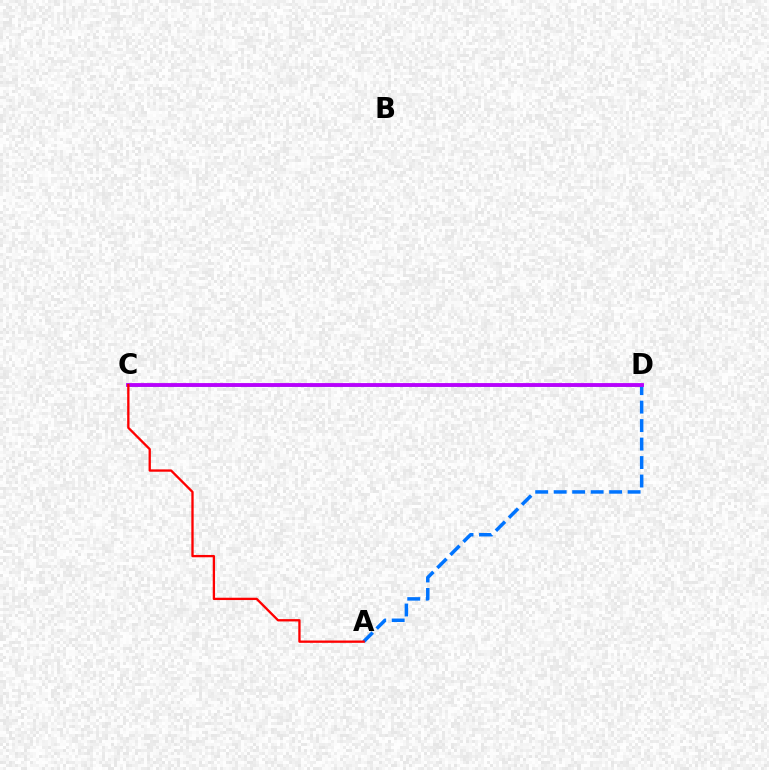{('C', 'D'): [{'color': '#00ff5c', 'line_style': 'solid', 'thickness': 1.82}, {'color': '#d1ff00', 'line_style': 'dashed', 'thickness': 1.7}, {'color': '#b900ff', 'line_style': 'solid', 'thickness': 2.76}], ('A', 'D'): [{'color': '#0074ff', 'line_style': 'dashed', 'thickness': 2.51}], ('A', 'C'): [{'color': '#ff0000', 'line_style': 'solid', 'thickness': 1.67}]}